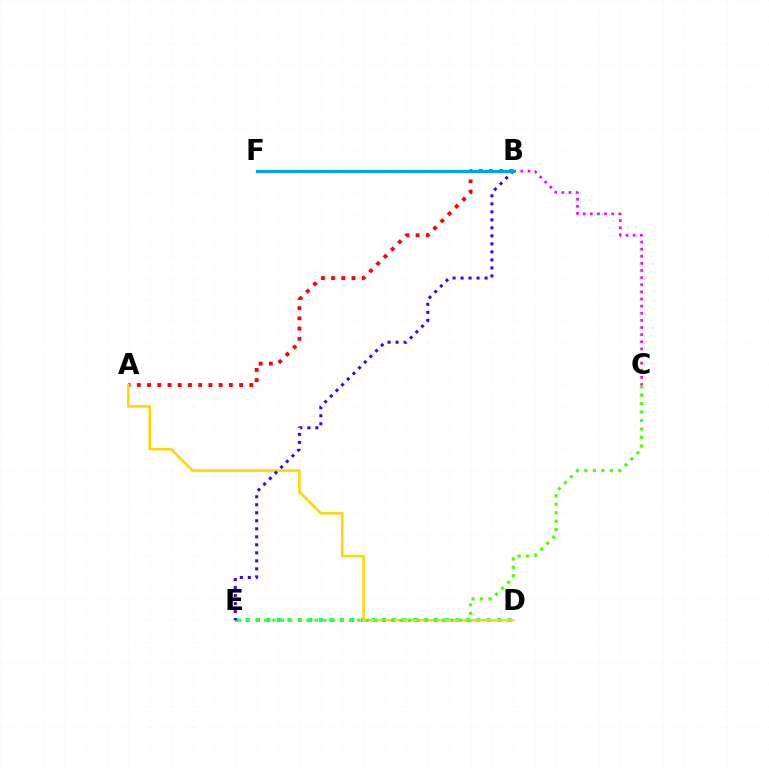{('A', 'B'): [{'color': '#ff0000', 'line_style': 'dotted', 'thickness': 2.78}], ('D', 'E'): [{'color': '#00ff86', 'line_style': 'dotted', 'thickness': 2.85}], ('A', 'D'): [{'color': '#ffd500', 'line_style': 'solid', 'thickness': 1.84}], ('B', 'E'): [{'color': '#3700ff', 'line_style': 'dotted', 'thickness': 2.18}], ('C', 'E'): [{'color': '#4fff00', 'line_style': 'dotted', 'thickness': 2.3}], ('B', 'C'): [{'color': '#ff00ed', 'line_style': 'dotted', 'thickness': 1.94}], ('B', 'F'): [{'color': '#009eff', 'line_style': 'solid', 'thickness': 2.19}]}